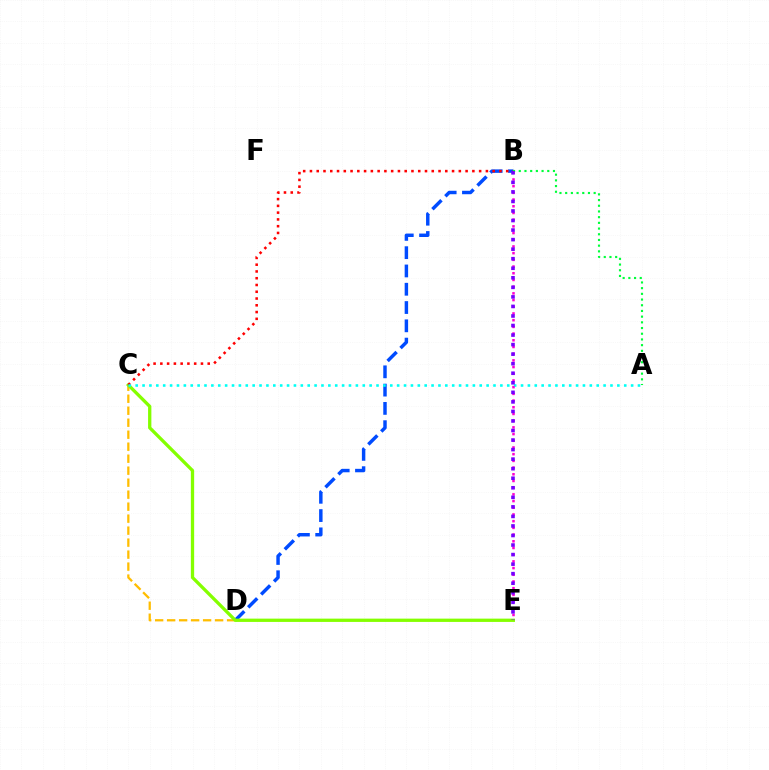{('C', 'D'): [{'color': '#ffbd00', 'line_style': 'dashed', 'thickness': 1.63}], ('B', 'D'): [{'color': '#004bff', 'line_style': 'dashed', 'thickness': 2.48}], ('C', 'E'): [{'color': '#84ff00', 'line_style': 'solid', 'thickness': 2.37}], ('B', 'C'): [{'color': '#ff0000', 'line_style': 'dotted', 'thickness': 1.84}], ('A', 'C'): [{'color': '#00fff6', 'line_style': 'dotted', 'thickness': 1.87}], ('B', 'E'): [{'color': '#ff00cf', 'line_style': 'dotted', 'thickness': 1.82}, {'color': '#7200ff', 'line_style': 'dotted', 'thickness': 2.59}], ('A', 'B'): [{'color': '#00ff39', 'line_style': 'dotted', 'thickness': 1.55}]}